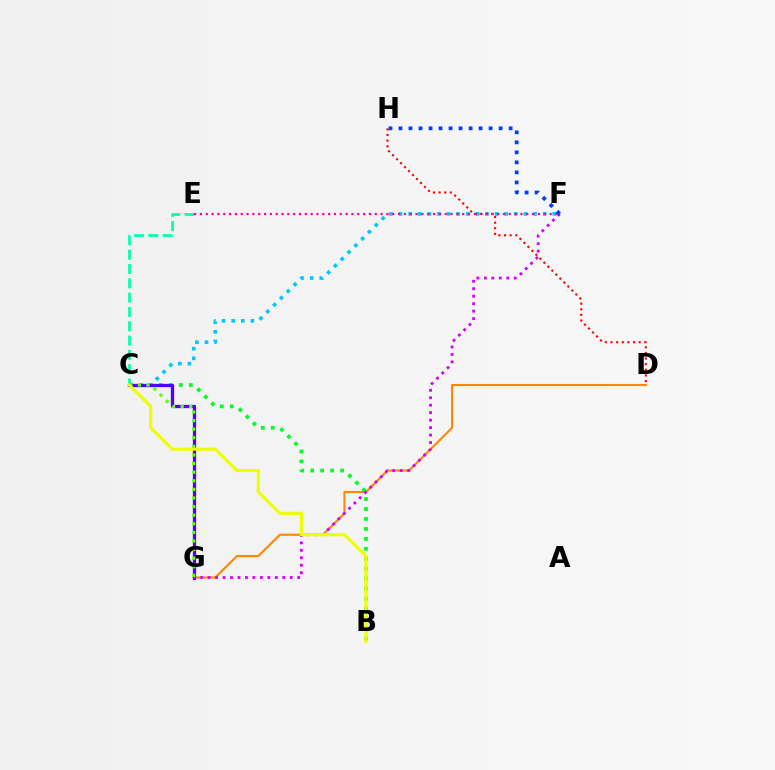{('C', 'E'): [{'color': '#00ffaf', 'line_style': 'dashed', 'thickness': 1.94}], ('D', 'G'): [{'color': '#ff8800', 'line_style': 'solid', 'thickness': 1.53}], ('C', 'F'): [{'color': '#00c7ff', 'line_style': 'dotted', 'thickness': 2.61}], ('D', 'H'): [{'color': '#ff0000', 'line_style': 'dotted', 'thickness': 1.53}], ('B', 'C'): [{'color': '#00ff27', 'line_style': 'dotted', 'thickness': 2.71}, {'color': '#eeff00', 'line_style': 'solid', 'thickness': 2.27}], ('C', 'G'): [{'color': '#4f00ff', 'line_style': 'solid', 'thickness': 2.36}, {'color': '#66ff00', 'line_style': 'dotted', 'thickness': 2.34}], ('F', 'G'): [{'color': '#d600ff', 'line_style': 'dotted', 'thickness': 2.03}], ('E', 'F'): [{'color': '#ff00a0', 'line_style': 'dotted', 'thickness': 1.58}], ('F', 'H'): [{'color': '#003fff', 'line_style': 'dotted', 'thickness': 2.72}]}